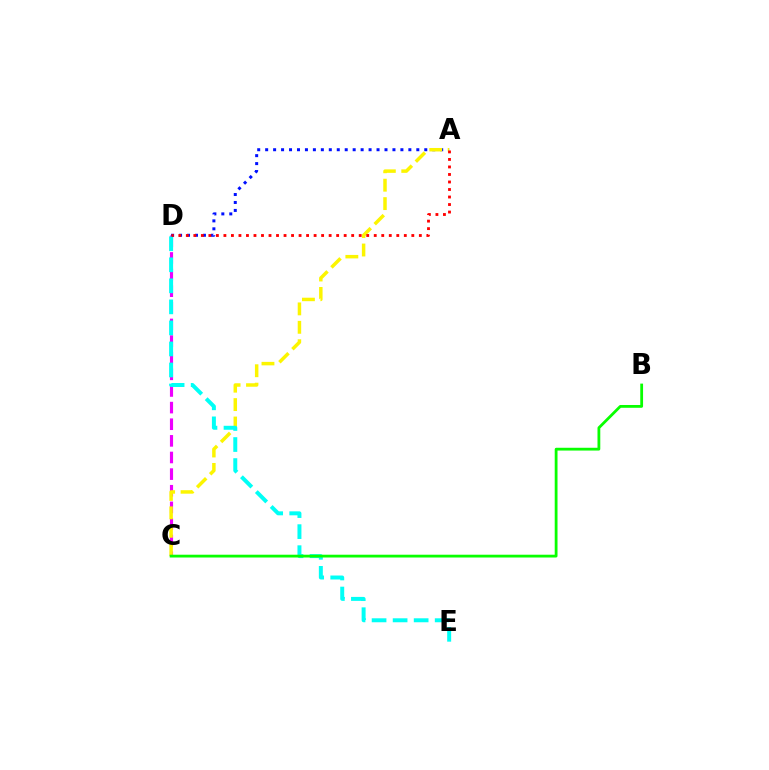{('C', 'D'): [{'color': '#ee00ff', 'line_style': 'dashed', 'thickness': 2.26}], ('A', 'D'): [{'color': '#0010ff', 'line_style': 'dotted', 'thickness': 2.16}, {'color': '#ff0000', 'line_style': 'dotted', 'thickness': 2.04}], ('A', 'C'): [{'color': '#fcf500', 'line_style': 'dashed', 'thickness': 2.5}], ('D', 'E'): [{'color': '#00fff6', 'line_style': 'dashed', 'thickness': 2.86}], ('B', 'C'): [{'color': '#08ff00', 'line_style': 'solid', 'thickness': 2.01}]}